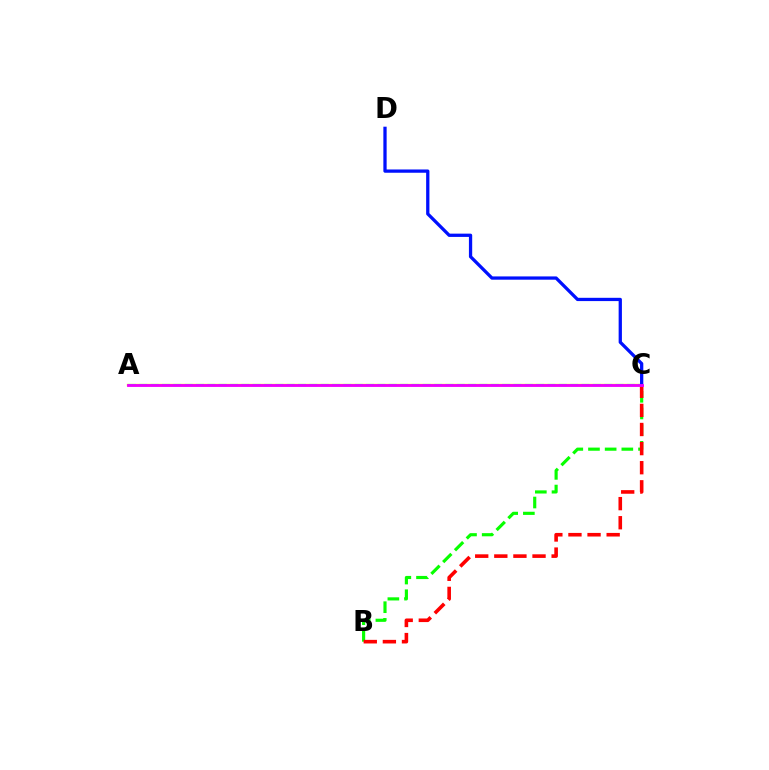{('A', 'C'): [{'color': '#fcf500', 'line_style': 'solid', 'thickness': 1.68}, {'color': '#00fff6', 'line_style': 'dashed', 'thickness': 1.54}, {'color': '#ee00ff', 'line_style': 'solid', 'thickness': 2.05}], ('B', 'C'): [{'color': '#08ff00', 'line_style': 'dashed', 'thickness': 2.27}, {'color': '#ff0000', 'line_style': 'dashed', 'thickness': 2.6}], ('C', 'D'): [{'color': '#0010ff', 'line_style': 'solid', 'thickness': 2.36}]}